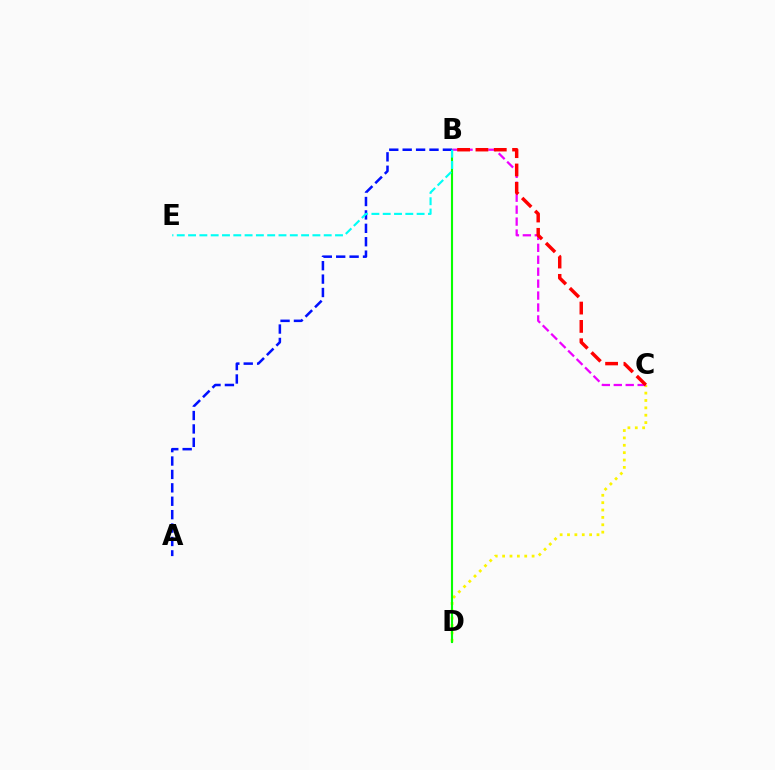{('C', 'D'): [{'color': '#fcf500', 'line_style': 'dotted', 'thickness': 2.0}], ('B', 'D'): [{'color': '#08ff00', 'line_style': 'solid', 'thickness': 1.53}], ('B', 'C'): [{'color': '#ee00ff', 'line_style': 'dashed', 'thickness': 1.62}, {'color': '#ff0000', 'line_style': 'dashed', 'thickness': 2.49}], ('A', 'B'): [{'color': '#0010ff', 'line_style': 'dashed', 'thickness': 1.82}], ('B', 'E'): [{'color': '#00fff6', 'line_style': 'dashed', 'thickness': 1.54}]}